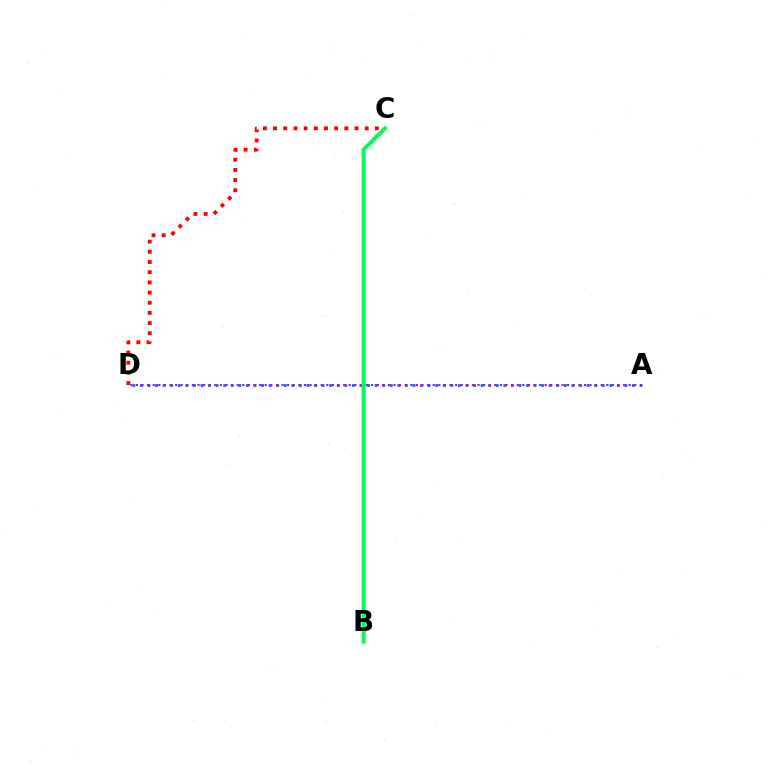{('B', 'C'): [{'color': '#d1ff00', 'line_style': 'solid', 'thickness': 2.31}, {'color': '#00ff5c', 'line_style': 'solid', 'thickness': 2.86}], ('A', 'D'): [{'color': '#0074ff', 'line_style': 'dotted', 'thickness': 2.06}, {'color': '#b900ff', 'line_style': 'dotted', 'thickness': 1.52}], ('C', 'D'): [{'color': '#ff0000', 'line_style': 'dotted', 'thickness': 2.76}]}